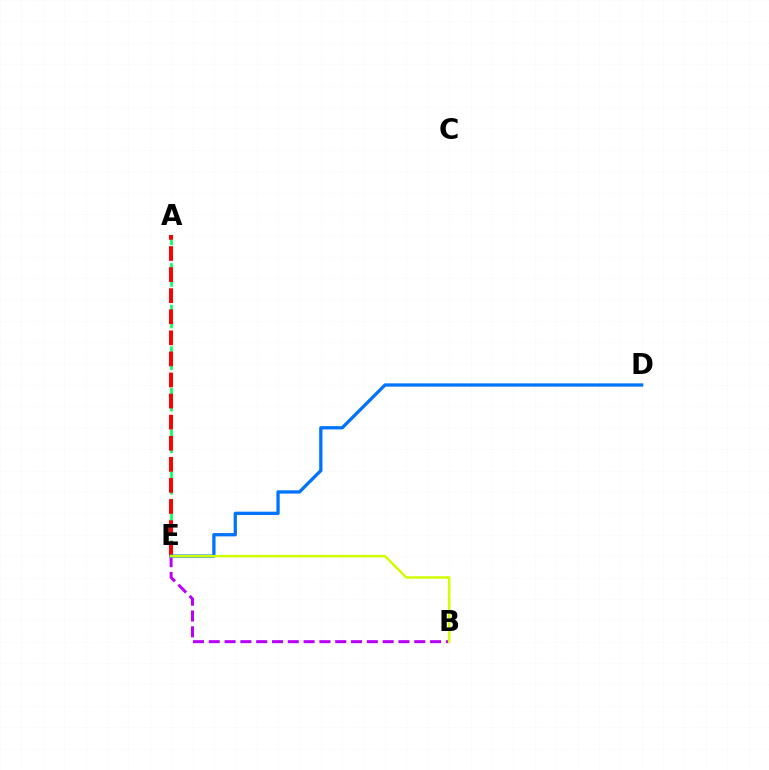{('A', 'E'): [{'color': '#00ff5c', 'line_style': 'dashed', 'thickness': 1.88}, {'color': '#ff0000', 'line_style': 'dashed', 'thickness': 2.86}], ('B', 'E'): [{'color': '#b900ff', 'line_style': 'dashed', 'thickness': 2.15}, {'color': '#d1ff00', 'line_style': 'solid', 'thickness': 1.79}], ('D', 'E'): [{'color': '#0074ff', 'line_style': 'solid', 'thickness': 2.37}]}